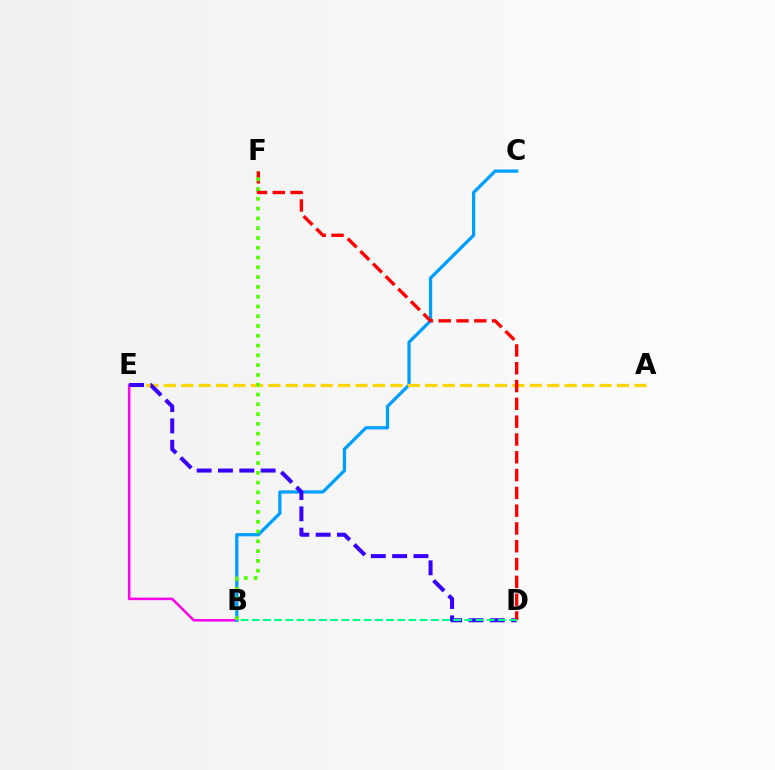{('B', 'E'): [{'color': '#ff00ed', 'line_style': 'solid', 'thickness': 1.81}], ('B', 'C'): [{'color': '#009eff', 'line_style': 'solid', 'thickness': 2.34}], ('A', 'E'): [{'color': '#ffd500', 'line_style': 'dashed', 'thickness': 2.37}], ('D', 'E'): [{'color': '#3700ff', 'line_style': 'dashed', 'thickness': 2.9}], ('D', 'F'): [{'color': '#ff0000', 'line_style': 'dashed', 'thickness': 2.42}], ('B', 'D'): [{'color': '#00ff86', 'line_style': 'dashed', 'thickness': 1.52}], ('B', 'F'): [{'color': '#4fff00', 'line_style': 'dotted', 'thickness': 2.66}]}